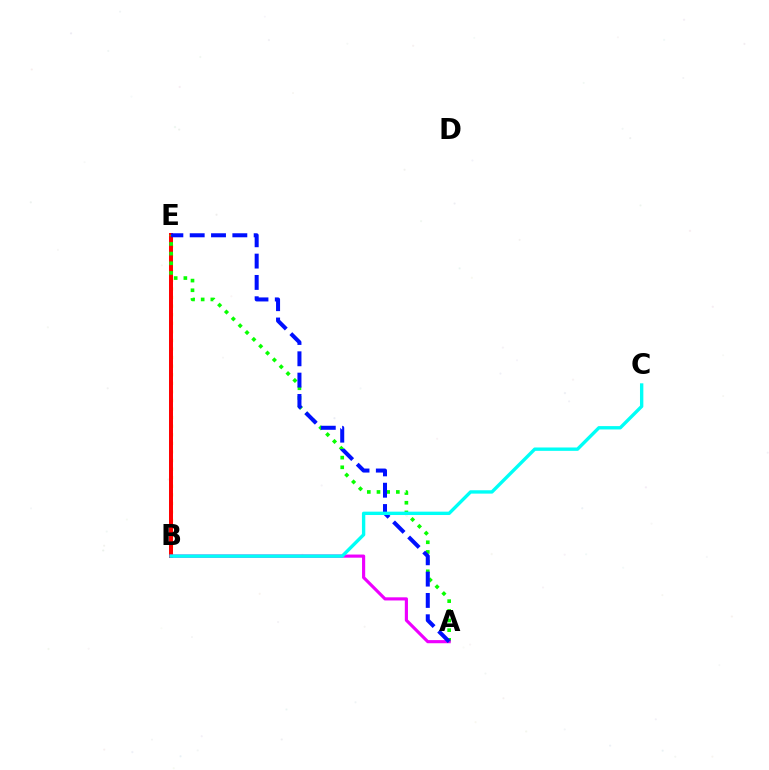{('B', 'E'): [{'color': '#fcf500', 'line_style': 'dotted', 'thickness': 2.33}, {'color': '#ff0000', 'line_style': 'solid', 'thickness': 2.86}], ('A', 'E'): [{'color': '#08ff00', 'line_style': 'dotted', 'thickness': 2.63}, {'color': '#0010ff', 'line_style': 'dashed', 'thickness': 2.9}], ('A', 'B'): [{'color': '#ee00ff', 'line_style': 'solid', 'thickness': 2.26}], ('B', 'C'): [{'color': '#00fff6', 'line_style': 'solid', 'thickness': 2.42}]}